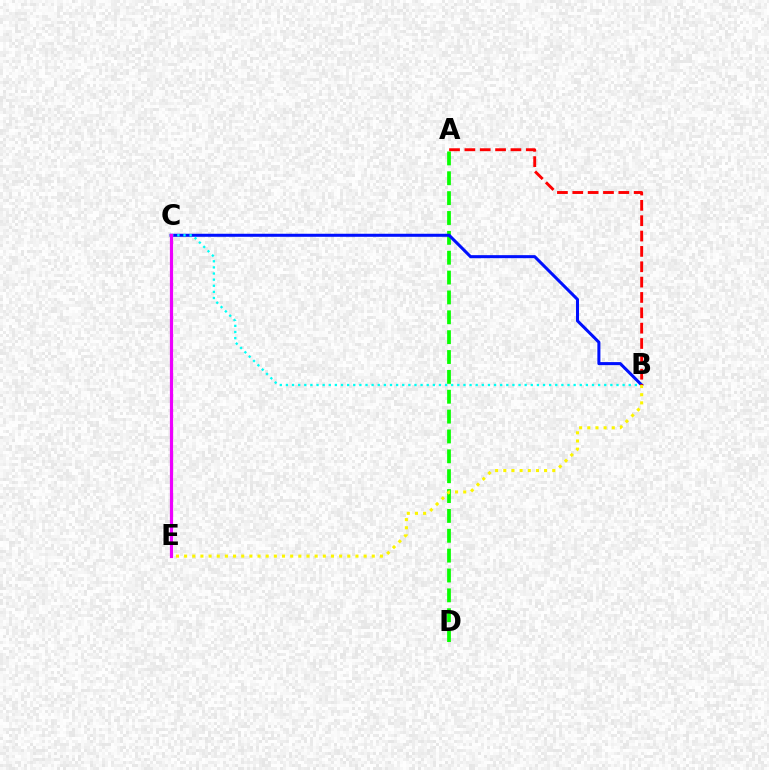{('A', 'D'): [{'color': '#08ff00', 'line_style': 'dashed', 'thickness': 2.7}], ('B', 'C'): [{'color': '#0010ff', 'line_style': 'solid', 'thickness': 2.19}, {'color': '#00fff6', 'line_style': 'dotted', 'thickness': 1.66}], ('C', 'E'): [{'color': '#ee00ff', 'line_style': 'solid', 'thickness': 2.3}], ('B', 'E'): [{'color': '#fcf500', 'line_style': 'dotted', 'thickness': 2.22}], ('A', 'B'): [{'color': '#ff0000', 'line_style': 'dashed', 'thickness': 2.09}]}